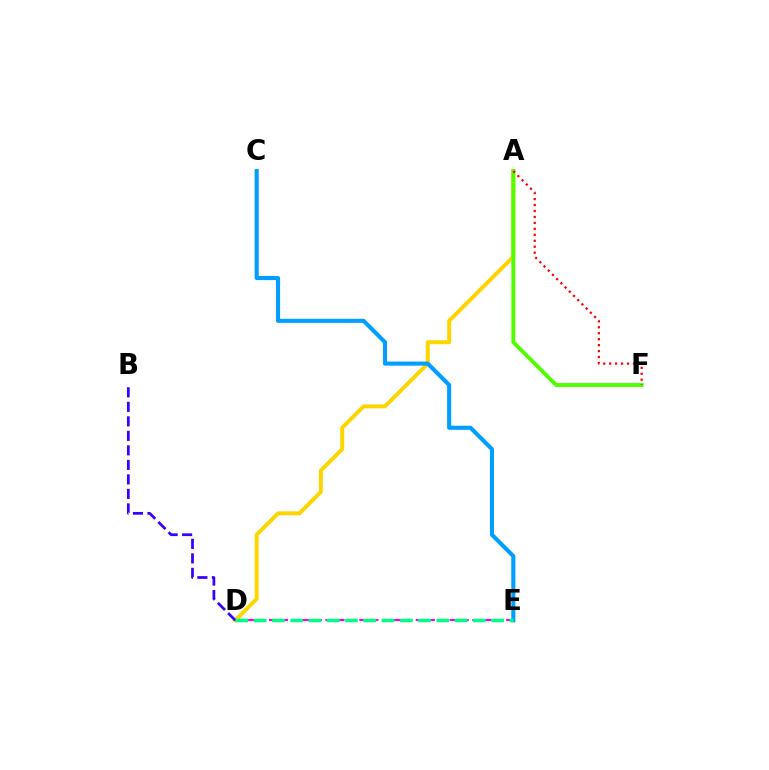{('A', 'D'): [{'color': '#ffd500', 'line_style': 'solid', 'thickness': 2.84}], ('A', 'F'): [{'color': '#4fff00', 'line_style': 'solid', 'thickness': 2.8}, {'color': '#ff0000', 'line_style': 'dotted', 'thickness': 1.62}], ('D', 'E'): [{'color': '#ff00ed', 'line_style': 'dashed', 'thickness': 1.53}, {'color': '#00ff86', 'line_style': 'dashed', 'thickness': 2.48}], ('B', 'D'): [{'color': '#3700ff', 'line_style': 'dashed', 'thickness': 1.97}], ('C', 'E'): [{'color': '#009eff', 'line_style': 'solid', 'thickness': 2.94}]}